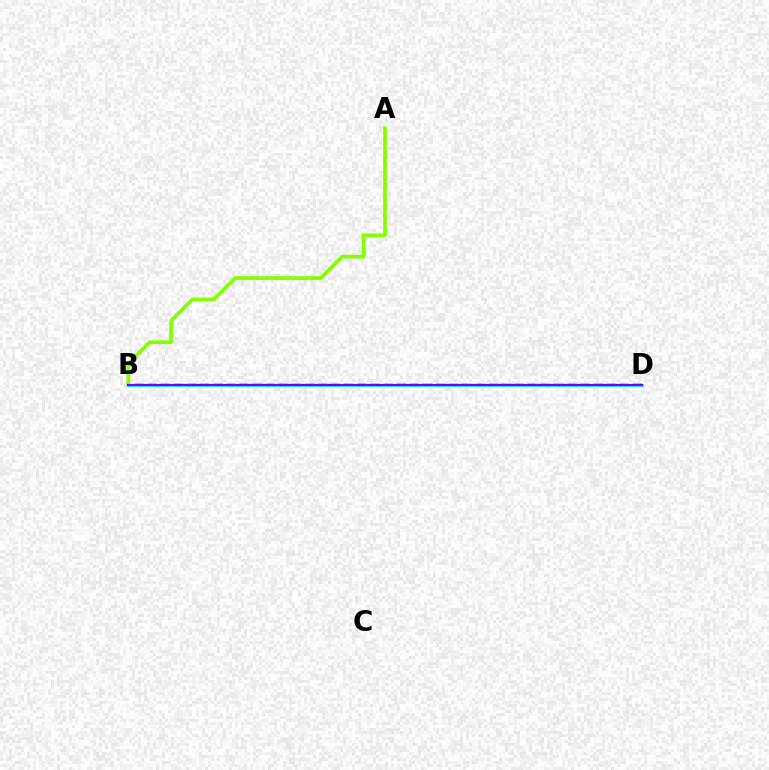{('B', 'D'): [{'color': '#ff0000', 'line_style': 'dashed', 'thickness': 1.78}, {'color': '#00fff6', 'line_style': 'solid', 'thickness': 1.99}, {'color': '#7200ff', 'line_style': 'solid', 'thickness': 1.57}], ('A', 'B'): [{'color': '#84ff00', 'line_style': 'solid', 'thickness': 2.69}]}